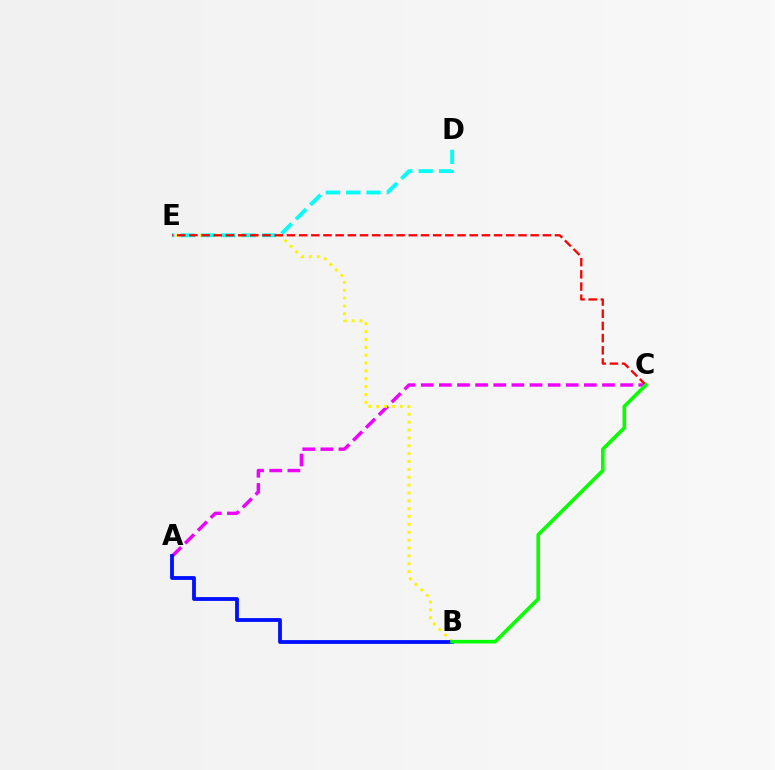{('A', 'C'): [{'color': '#ee00ff', 'line_style': 'dashed', 'thickness': 2.46}], ('B', 'E'): [{'color': '#fcf500', 'line_style': 'dotted', 'thickness': 2.14}], ('D', 'E'): [{'color': '#00fff6', 'line_style': 'dashed', 'thickness': 2.76}], ('A', 'B'): [{'color': '#0010ff', 'line_style': 'solid', 'thickness': 2.75}], ('C', 'E'): [{'color': '#ff0000', 'line_style': 'dashed', 'thickness': 1.66}], ('B', 'C'): [{'color': '#08ff00', 'line_style': 'solid', 'thickness': 2.59}]}